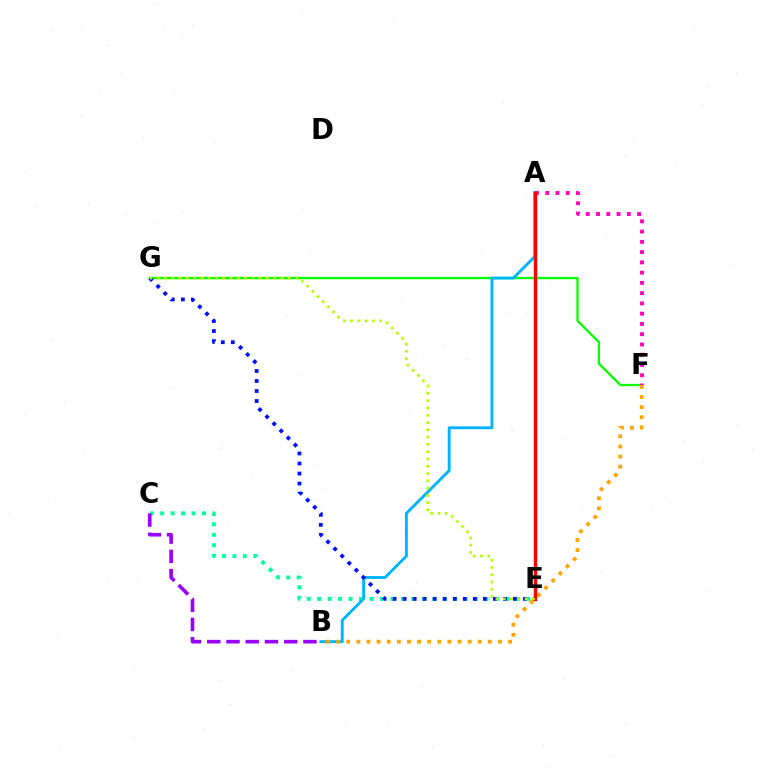{('C', 'E'): [{'color': '#00ff9d', 'line_style': 'dotted', 'thickness': 2.84}], ('F', 'G'): [{'color': '#08ff00', 'line_style': 'solid', 'thickness': 1.66}], ('A', 'B'): [{'color': '#00b5ff', 'line_style': 'solid', 'thickness': 2.08}], ('B', 'F'): [{'color': '#ffa500', 'line_style': 'dotted', 'thickness': 2.75}], ('B', 'C'): [{'color': '#9b00ff', 'line_style': 'dashed', 'thickness': 2.61}], ('E', 'G'): [{'color': '#0010ff', 'line_style': 'dotted', 'thickness': 2.72}, {'color': '#b3ff00', 'line_style': 'dotted', 'thickness': 1.98}], ('A', 'F'): [{'color': '#ff00bd', 'line_style': 'dotted', 'thickness': 2.79}], ('A', 'E'): [{'color': '#ff0000', 'line_style': 'solid', 'thickness': 2.45}]}